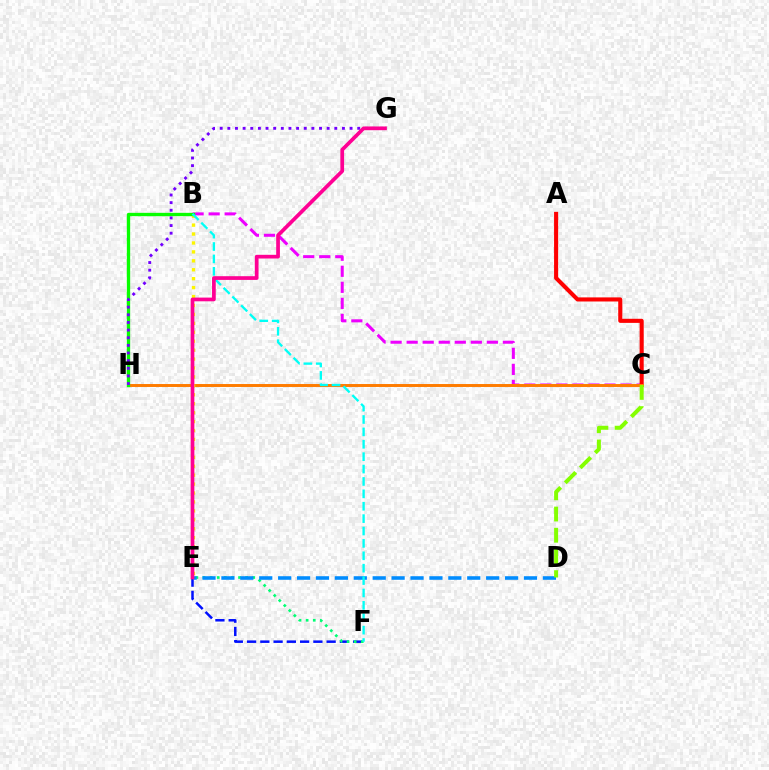{('B', 'C'): [{'color': '#ee00ff', 'line_style': 'dashed', 'thickness': 2.18}], ('E', 'F'): [{'color': '#0010ff', 'line_style': 'dashed', 'thickness': 1.8}, {'color': '#00ff74', 'line_style': 'dotted', 'thickness': 1.93}], ('A', 'C'): [{'color': '#ff0000', 'line_style': 'solid', 'thickness': 2.95}], ('C', 'H'): [{'color': '#ff7c00', 'line_style': 'solid', 'thickness': 2.13}], ('B', 'E'): [{'color': '#fcf500', 'line_style': 'dotted', 'thickness': 2.43}], ('B', 'H'): [{'color': '#08ff00', 'line_style': 'solid', 'thickness': 2.39}], ('G', 'H'): [{'color': '#7200ff', 'line_style': 'dotted', 'thickness': 2.08}], ('D', 'E'): [{'color': '#008cff', 'line_style': 'dashed', 'thickness': 2.57}], ('B', 'F'): [{'color': '#00fff6', 'line_style': 'dashed', 'thickness': 1.68}], ('C', 'D'): [{'color': '#84ff00', 'line_style': 'dashed', 'thickness': 2.88}], ('E', 'G'): [{'color': '#ff0094', 'line_style': 'solid', 'thickness': 2.68}]}